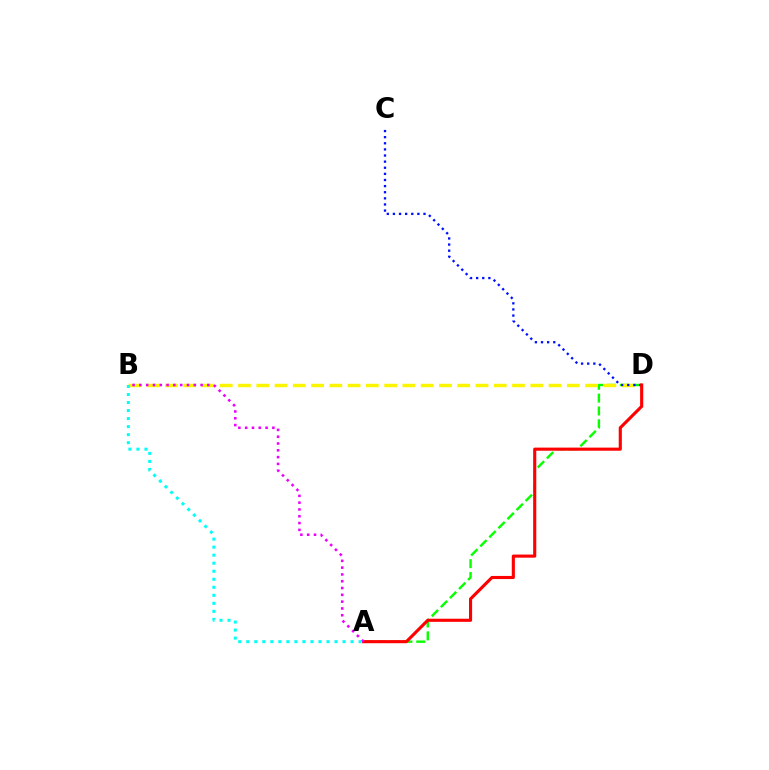{('A', 'D'): [{'color': '#08ff00', 'line_style': 'dashed', 'thickness': 1.75}, {'color': '#ff0000', 'line_style': 'solid', 'thickness': 2.24}], ('B', 'D'): [{'color': '#fcf500', 'line_style': 'dashed', 'thickness': 2.48}], ('C', 'D'): [{'color': '#0010ff', 'line_style': 'dotted', 'thickness': 1.66}], ('A', 'B'): [{'color': '#ee00ff', 'line_style': 'dotted', 'thickness': 1.85}, {'color': '#00fff6', 'line_style': 'dotted', 'thickness': 2.18}]}